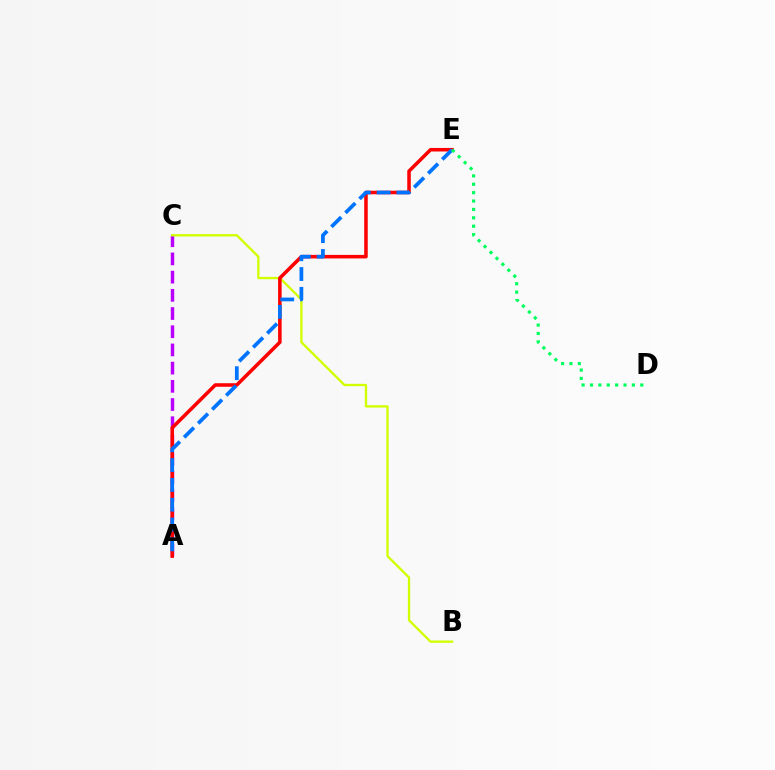{('A', 'C'): [{'color': '#b900ff', 'line_style': 'dashed', 'thickness': 2.47}], ('B', 'C'): [{'color': '#d1ff00', 'line_style': 'solid', 'thickness': 1.68}], ('A', 'E'): [{'color': '#ff0000', 'line_style': 'solid', 'thickness': 2.55}, {'color': '#0074ff', 'line_style': 'dashed', 'thickness': 2.69}], ('D', 'E'): [{'color': '#00ff5c', 'line_style': 'dotted', 'thickness': 2.28}]}